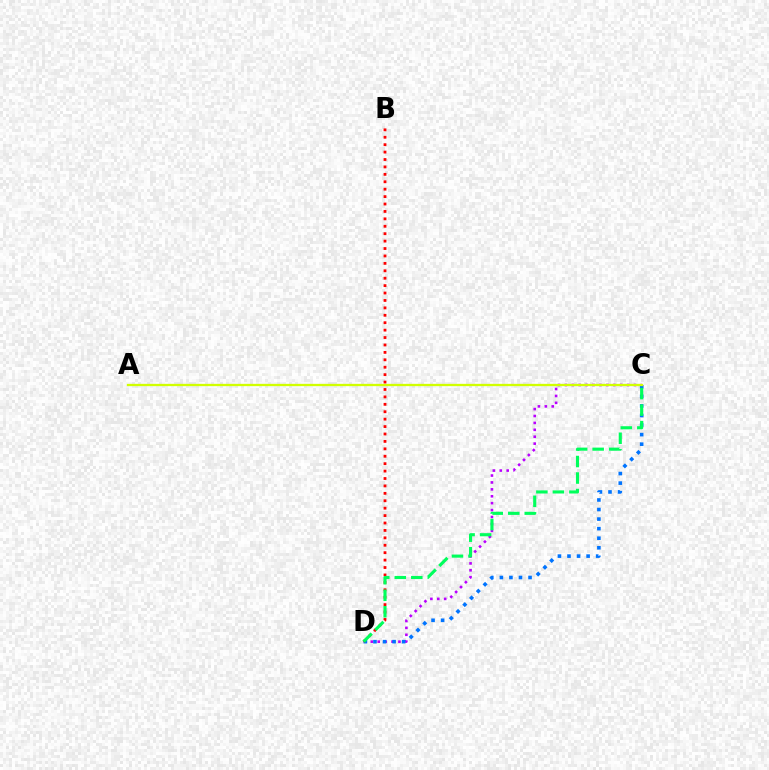{('C', 'D'): [{'color': '#b900ff', 'line_style': 'dotted', 'thickness': 1.88}, {'color': '#0074ff', 'line_style': 'dotted', 'thickness': 2.6}, {'color': '#00ff5c', 'line_style': 'dashed', 'thickness': 2.24}], ('A', 'C'): [{'color': '#d1ff00', 'line_style': 'solid', 'thickness': 1.66}], ('B', 'D'): [{'color': '#ff0000', 'line_style': 'dotted', 'thickness': 2.02}]}